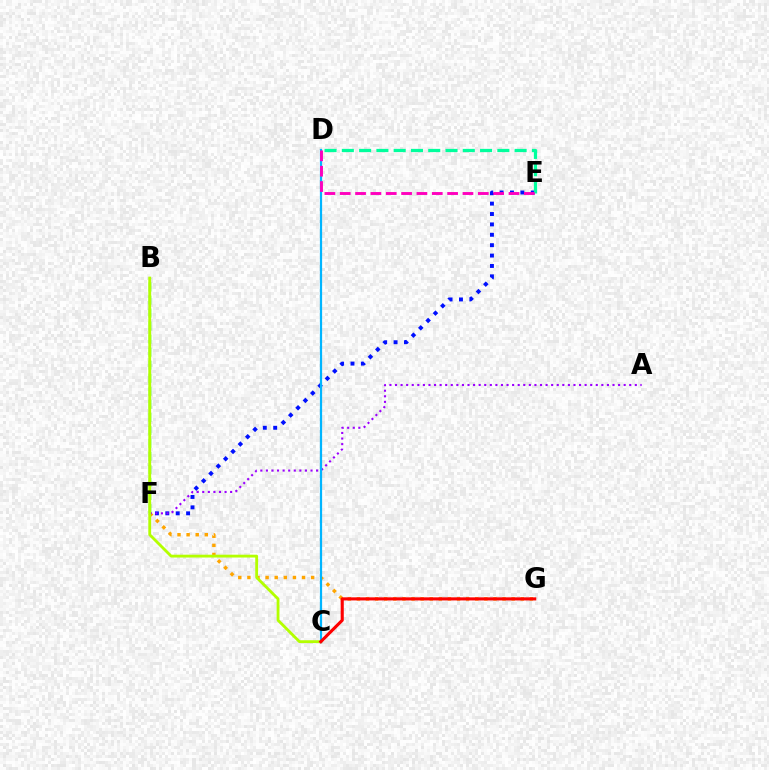{('E', 'F'): [{'color': '#0010ff', 'line_style': 'dotted', 'thickness': 2.82}], ('B', 'F'): [{'color': '#08ff00', 'line_style': 'dashed', 'thickness': 1.77}], ('F', 'G'): [{'color': '#ffa500', 'line_style': 'dotted', 'thickness': 2.47}], ('D', 'E'): [{'color': '#00ff9d', 'line_style': 'dashed', 'thickness': 2.35}, {'color': '#ff00bd', 'line_style': 'dashed', 'thickness': 2.08}], ('A', 'F'): [{'color': '#9b00ff', 'line_style': 'dotted', 'thickness': 1.52}], ('B', 'C'): [{'color': '#b3ff00', 'line_style': 'solid', 'thickness': 2.03}], ('C', 'D'): [{'color': '#00b5ff', 'line_style': 'solid', 'thickness': 1.6}], ('C', 'G'): [{'color': '#ff0000', 'line_style': 'solid', 'thickness': 2.23}]}